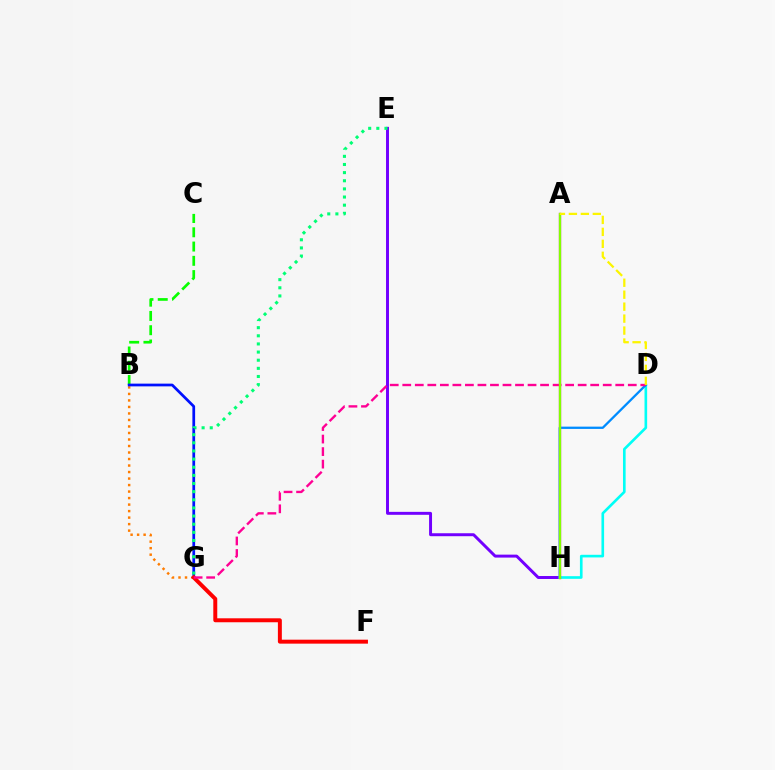{('E', 'H'): [{'color': '#7200ff', 'line_style': 'solid', 'thickness': 2.13}], ('D', 'H'): [{'color': '#00fff6', 'line_style': 'solid', 'thickness': 1.9}, {'color': '#008cff', 'line_style': 'solid', 'thickness': 1.64}], ('A', 'H'): [{'color': '#ee00ff', 'line_style': 'solid', 'thickness': 1.65}, {'color': '#84ff00', 'line_style': 'solid', 'thickness': 1.67}], ('B', 'G'): [{'color': '#ff7c00', 'line_style': 'dotted', 'thickness': 1.77}, {'color': '#0010ff', 'line_style': 'solid', 'thickness': 1.97}], ('B', 'C'): [{'color': '#08ff00', 'line_style': 'dashed', 'thickness': 1.94}], ('F', 'G'): [{'color': '#ff0000', 'line_style': 'solid', 'thickness': 2.85}], ('D', 'G'): [{'color': '#ff0094', 'line_style': 'dashed', 'thickness': 1.7}], ('E', 'G'): [{'color': '#00ff74', 'line_style': 'dotted', 'thickness': 2.21}], ('A', 'D'): [{'color': '#fcf500', 'line_style': 'dashed', 'thickness': 1.63}]}